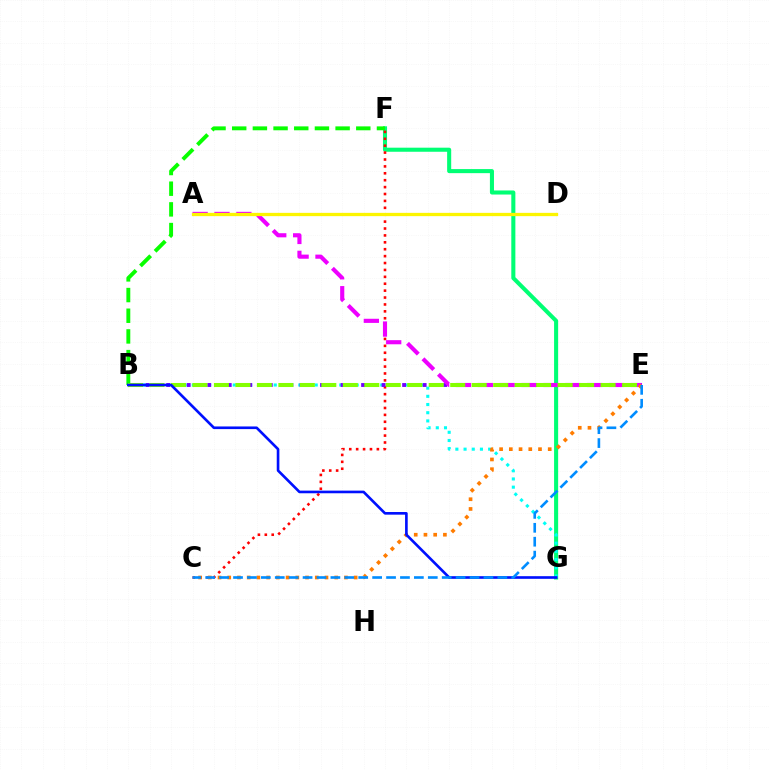{('F', 'G'): [{'color': '#00ff74', 'line_style': 'solid', 'thickness': 2.93}], ('B', 'F'): [{'color': '#08ff00', 'line_style': 'dashed', 'thickness': 2.81}], ('C', 'F'): [{'color': '#ff0000', 'line_style': 'dotted', 'thickness': 1.88}], ('B', 'G'): [{'color': '#00fff6', 'line_style': 'dotted', 'thickness': 2.23}, {'color': '#0010ff', 'line_style': 'solid', 'thickness': 1.9}], ('B', 'E'): [{'color': '#7200ff', 'line_style': 'dotted', 'thickness': 2.79}, {'color': '#84ff00', 'line_style': 'dashed', 'thickness': 2.92}], ('A', 'D'): [{'color': '#ff0094', 'line_style': 'dotted', 'thickness': 2.05}, {'color': '#fcf500', 'line_style': 'solid', 'thickness': 2.36}], ('A', 'E'): [{'color': '#ee00ff', 'line_style': 'dashed', 'thickness': 2.97}], ('C', 'E'): [{'color': '#ff7c00', 'line_style': 'dotted', 'thickness': 2.64}, {'color': '#008cff', 'line_style': 'dashed', 'thickness': 1.89}]}